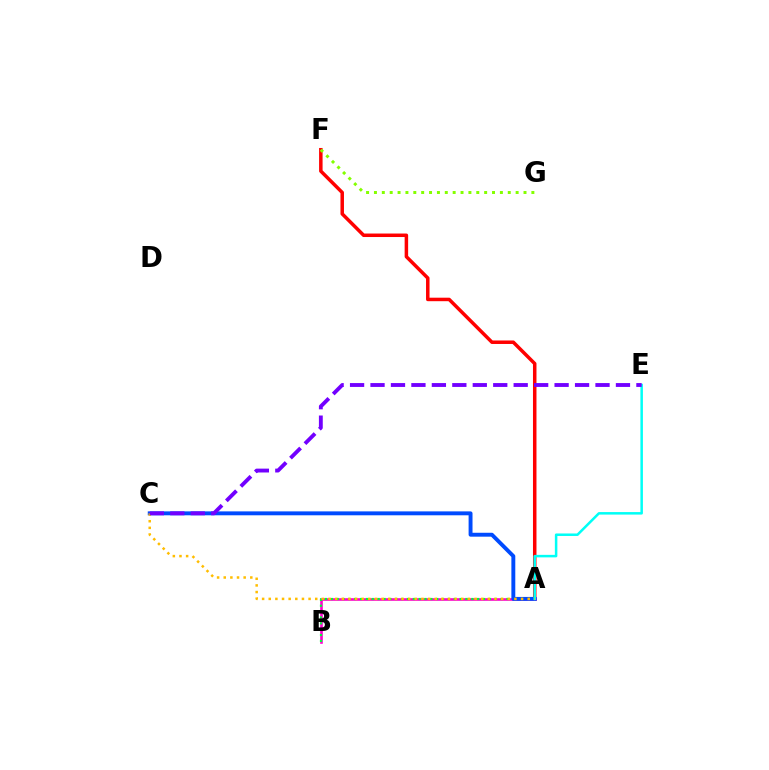{('A', 'F'): [{'color': '#ff0000', 'line_style': 'solid', 'thickness': 2.52}], ('A', 'B'): [{'color': '#ff00cf', 'line_style': 'solid', 'thickness': 1.88}, {'color': '#00ff39', 'line_style': 'dotted', 'thickness': 1.59}], ('A', 'C'): [{'color': '#004bff', 'line_style': 'solid', 'thickness': 2.82}, {'color': '#ffbd00', 'line_style': 'dotted', 'thickness': 1.8}], ('A', 'E'): [{'color': '#00fff6', 'line_style': 'solid', 'thickness': 1.81}], ('F', 'G'): [{'color': '#84ff00', 'line_style': 'dotted', 'thickness': 2.14}], ('C', 'E'): [{'color': '#7200ff', 'line_style': 'dashed', 'thickness': 2.78}]}